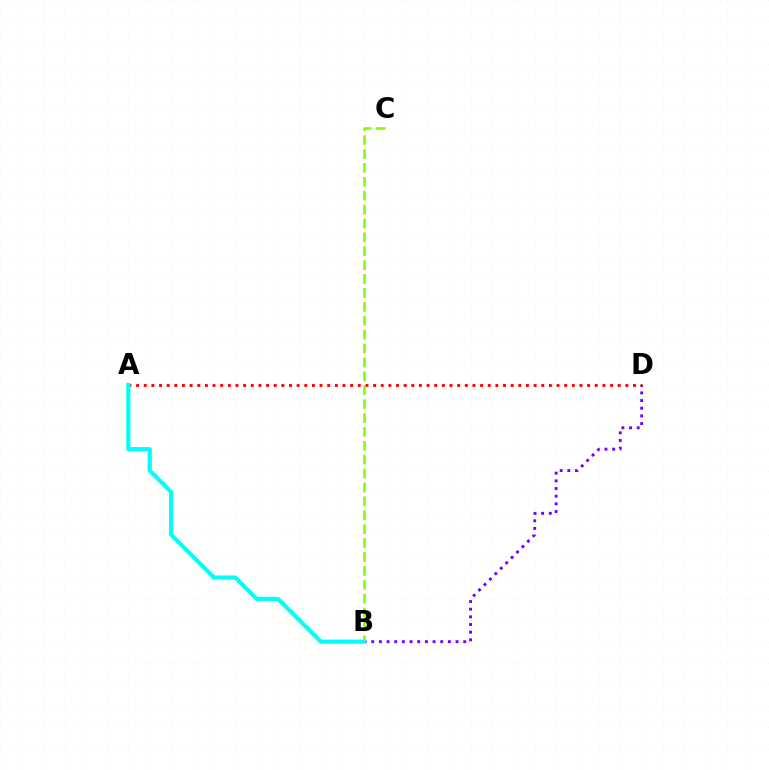{('A', 'D'): [{'color': '#ff0000', 'line_style': 'dotted', 'thickness': 2.08}], ('B', 'D'): [{'color': '#7200ff', 'line_style': 'dotted', 'thickness': 2.08}], ('B', 'C'): [{'color': '#84ff00', 'line_style': 'dashed', 'thickness': 1.89}], ('A', 'B'): [{'color': '#00fff6', 'line_style': 'solid', 'thickness': 2.98}]}